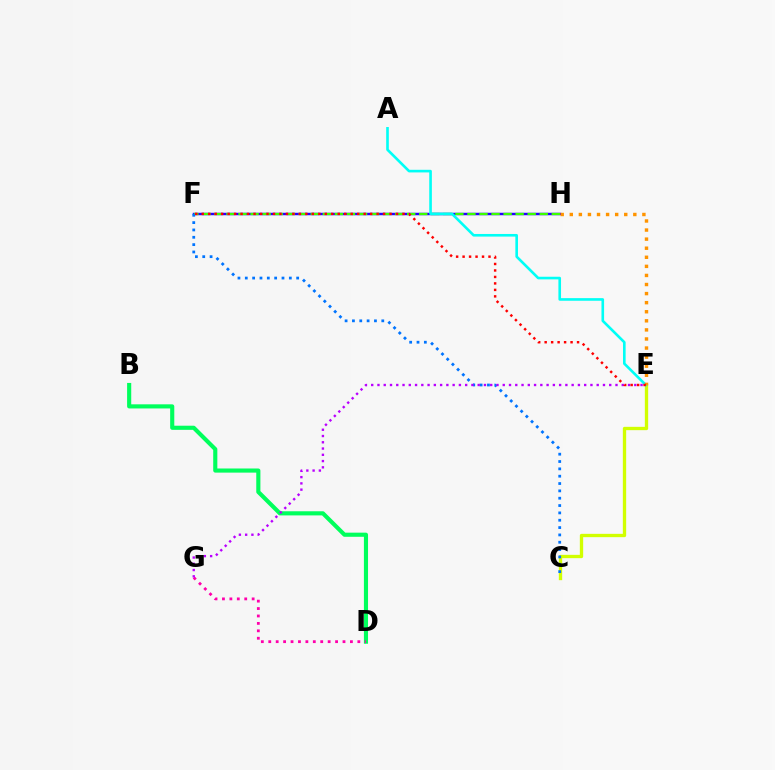{('F', 'H'): [{'color': '#2500ff', 'line_style': 'solid', 'thickness': 1.77}, {'color': '#3dff00', 'line_style': 'dashed', 'thickness': 1.64}], ('C', 'E'): [{'color': '#d1ff00', 'line_style': 'solid', 'thickness': 2.4}], ('B', 'D'): [{'color': '#00ff5c', 'line_style': 'solid', 'thickness': 2.97}], ('C', 'F'): [{'color': '#0074ff', 'line_style': 'dotted', 'thickness': 1.99}], ('D', 'G'): [{'color': '#ff00ac', 'line_style': 'dotted', 'thickness': 2.02}], ('A', 'E'): [{'color': '#00fff6', 'line_style': 'solid', 'thickness': 1.89}], ('E', 'H'): [{'color': '#ff9400', 'line_style': 'dotted', 'thickness': 2.47}], ('E', 'G'): [{'color': '#b900ff', 'line_style': 'dotted', 'thickness': 1.7}], ('E', 'F'): [{'color': '#ff0000', 'line_style': 'dotted', 'thickness': 1.76}]}